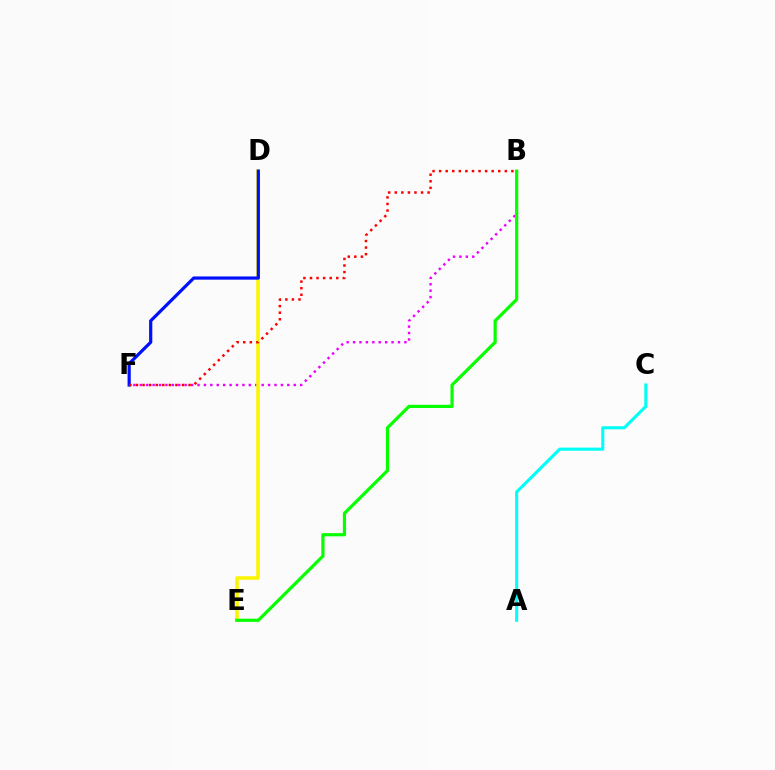{('B', 'F'): [{'color': '#ee00ff', 'line_style': 'dotted', 'thickness': 1.74}, {'color': '#ff0000', 'line_style': 'dotted', 'thickness': 1.79}], ('D', 'E'): [{'color': '#fcf500', 'line_style': 'solid', 'thickness': 2.54}], ('B', 'E'): [{'color': '#08ff00', 'line_style': 'solid', 'thickness': 2.31}], ('D', 'F'): [{'color': '#0010ff', 'line_style': 'solid', 'thickness': 2.31}], ('A', 'C'): [{'color': '#00fff6', 'line_style': 'solid', 'thickness': 2.23}]}